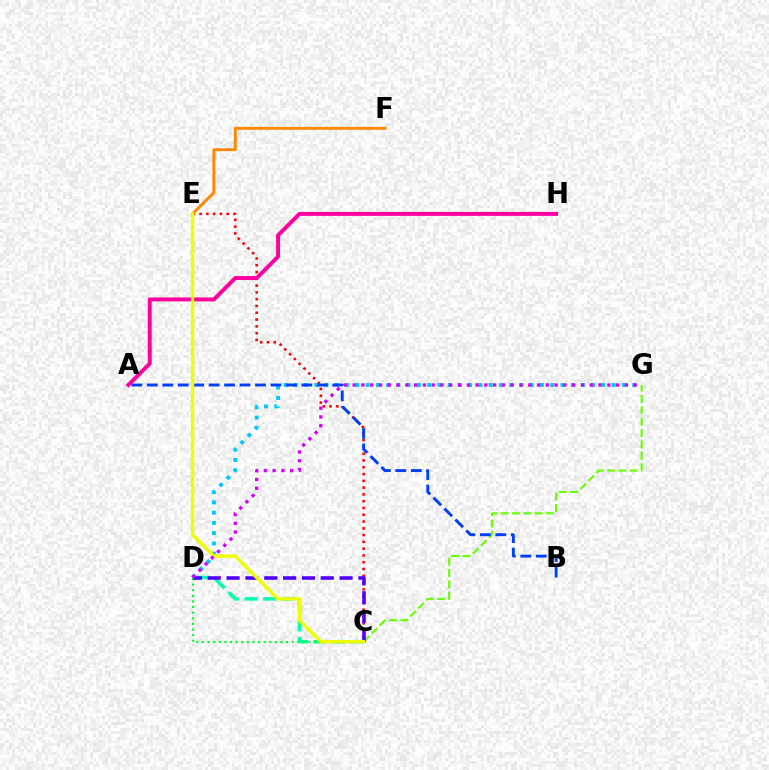{('C', 'G'): [{'color': '#66ff00', 'line_style': 'dashed', 'thickness': 1.55}], ('C', 'D'): [{'color': '#00ffaf', 'line_style': 'dashed', 'thickness': 2.53}, {'color': '#00ff27', 'line_style': 'dotted', 'thickness': 1.52}, {'color': '#4f00ff', 'line_style': 'dashed', 'thickness': 2.56}], ('C', 'E'): [{'color': '#ff0000', 'line_style': 'dotted', 'thickness': 1.84}, {'color': '#eeff00', 'line_style': 'solid', 'thickness': 2.43}], ('D', 'G'): [{'color': '#00c7ff', 'line_style': 'dotted', 'thickness': 2.79}, {'color': '#d600ff', 'line_style': 'dotted', 'thickness': 2.39}], ('E', 'F'): [{'color': '#ff8800', 'line_style': 'solid', 'thickness': 2.1}], ('A', 'H'): [{'color': '#ff00a0', 'line_style': 'solid', 'thickness': 2.84}], ('A', 'B'): [{'color': '#003fff', 'line_style': 'dashed', 'thickness': 2.1}]}